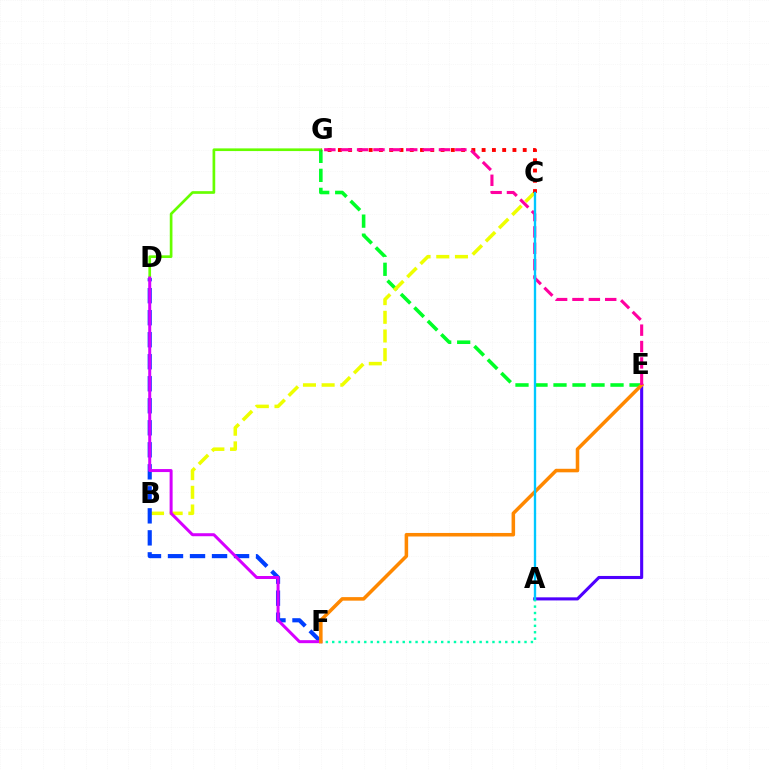{('A', 'E'): [{'color': '#4f00ff', 'line_style': 'solid', 'thickness': 2.23}], ('D', 'G'): [{'color': '#66ff00', 'line_style': 'solid', 'thickness': 1.93}], ('E', 'G'): [{'color': '#00ff27', 'line_style': 'dashed', 'thickness': 2.58}, {'color': '#ff00a0', 'line_style': 'dashed', 'thickness': 2.22}], ('B', 'C'): [{'color': '#eeff00', 'line_style': 'dashed', 'thickness': 2.54}], ('D', 'F'): [{'color': '#003fff', 'line_style': 'dashed', 'thickness': 2.99}, {'color': '#d600ff', 'line_style': 'solid', 'thickness': 2.16}], ('C', 'G'): [{'color': '#ff0000', 'line_style': 'dotted', 'thickness': 2.79}], ('A', 'F'): [{'color': '#00ffaf', 'line_style': 'dotted', 'thickness': 1.74}], ('E', 'F'): [{'color': '#ff8800', 'line_style': 'solid', 'thickness': 2.54}], ('A', 'C'): [{'color': '#00c7ff', 'line_style': 'solid', 'thickness': 1.69}]}